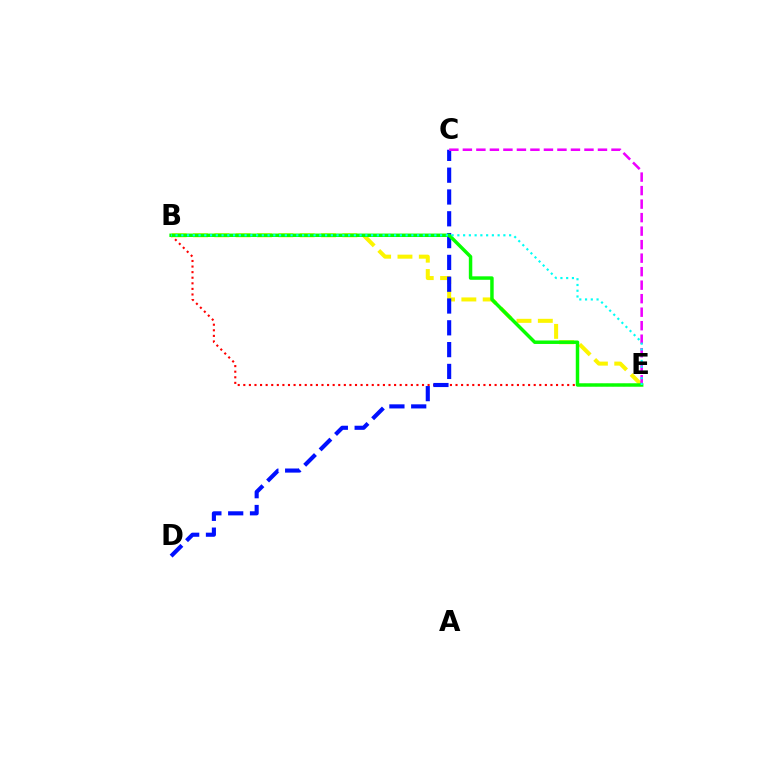{('B', 'E'): [{'color': '#ff0000', 'line_style': 'dotted', 'thickness': 1.52}, {'color': '#fcf500', 'line_style': 'dashed', 'thickness': 2.9}, {'color': '#08ff00', 'line_style': 'solid', 'thickness': 2.49}, {'color': '#00fff6', 'line_style': 'dotted', 'thickness': 1.56}], ('C', 'D'): [{'color': '#0010ff', 'line_style': 'dashed', 'thickness': 2.96}], ('C', 'E'): [{'color': '#ee00ff', 'line_style': 'dashed', 'thickness': 1.84}]}